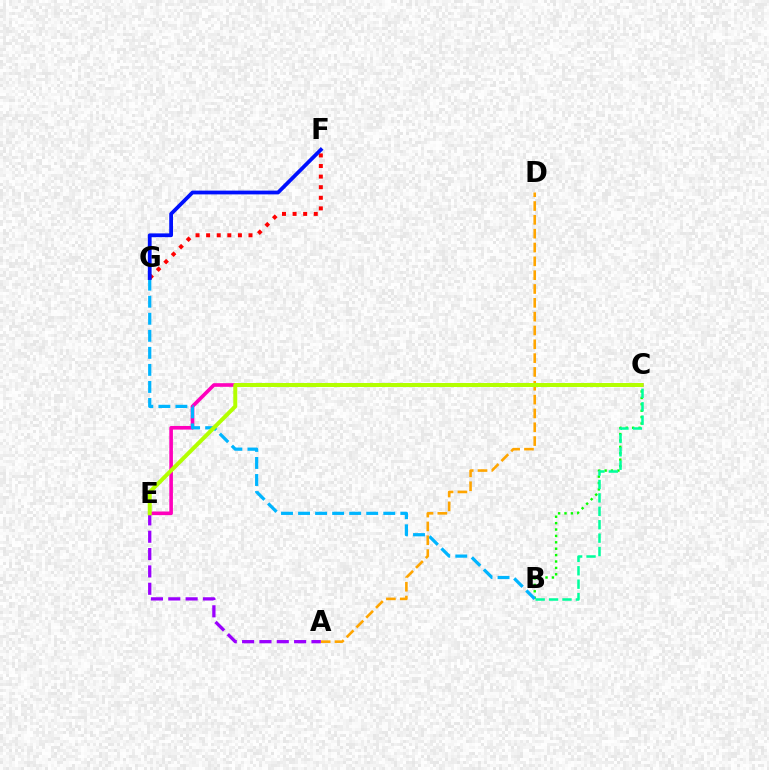{('B', 'C'): [{'color': '#08ff00', 'line_style': 'dotted', 'thickness': 1.74}, {'color': '#00ff9d', 'line_style': 'dashed', 'thickness': 1.82}], ('C', 'E'): [{'color': '#ff00bd', 'line_style': 'solid', 'thickness': 2.61}, {'color': '#b3ff00', 'line_style': 'solid', 'thickness': 2.87}], ('B', 'G'): [{'color': '#00b5ff', 'line_style': 'dashed', 'thickness': 2.32}], ('A', 'D'): [{'color': '#ffa500', 'line_style': 'dashed', 'thickness': 1.88}], ('F', 'G'): [{'color': '#ff0000', 'line_style': 'dotted', 'thickness': 2.88}, {'color': '#0010ff', 'line_style': 'solid', 'thickness': 2.72}], ('A', 'E'): [{'color': '#9b00ff', 'line_style': 'dashed', 'thickness': 2.36}]}